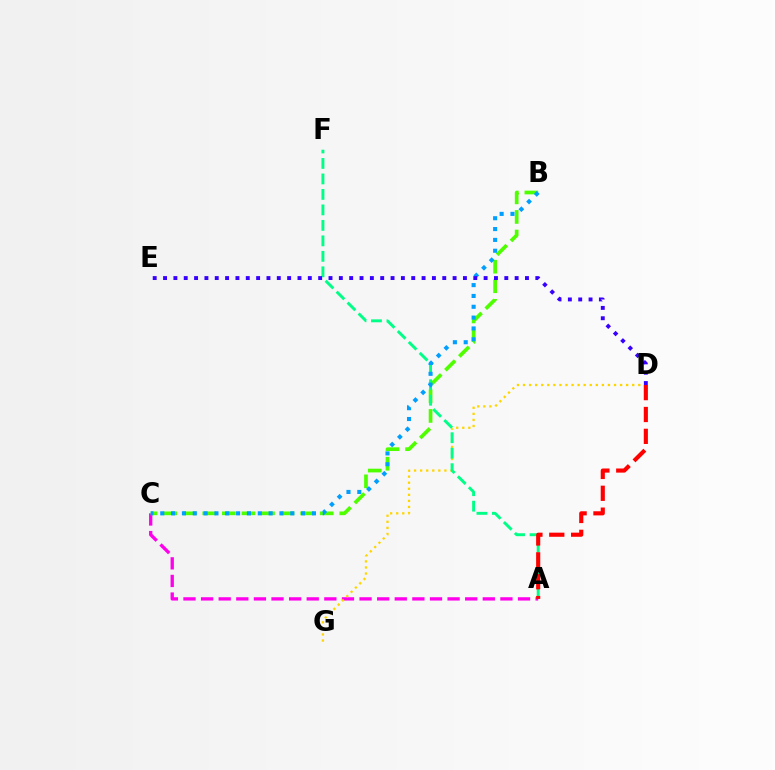{('A', 'C'): [{'color': '#ff00ed', 'line_style': 'dashed', 'thickness': 2.39}], ('B', 'C'): [{'color': '#4fff00', 'line_style': 'dashed', 'thickness': 2.66}, {'color': '#009eff', 'line_style': 'dotted', 'thickness': 2.94}], ('D', 'G'): [{'color': '#ffd500', 'line_style': 'dotted', 'thickness': 1.65}], ('A', 'F'): [{'color': '#00ff86', 'line_style': 'dashed', 'thickness': 2.1}], ('A', 'D'): [{'color': '#ff0000', 'line_style': 'dashed', 'thickness': 2.97}], ('D', 'E'): [{'color': '#3700ff', 'line_style': 'dotted', 'thickness': 2.81}]}